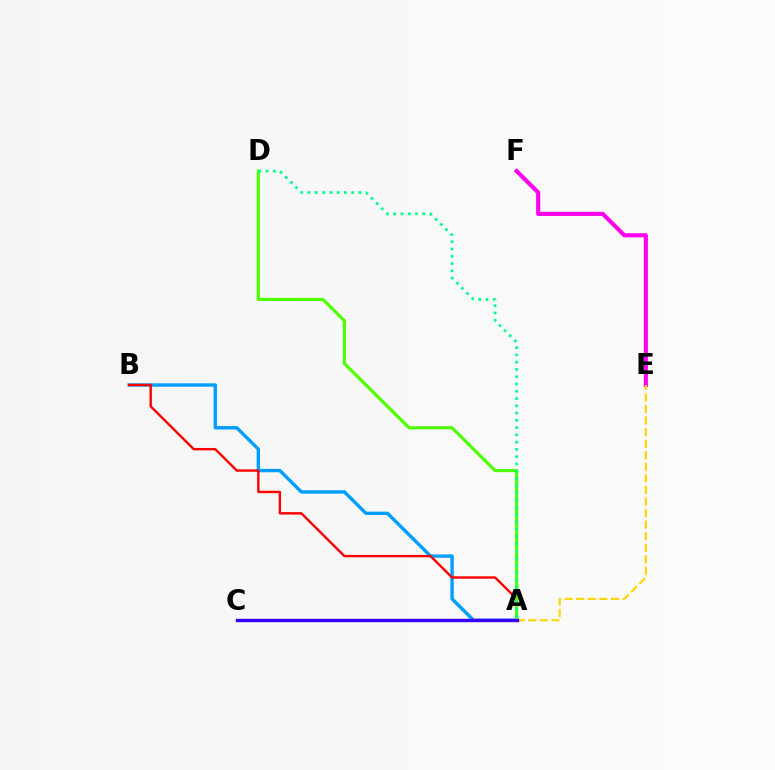{('E', 'F'): [{'color': '#ff00ed', 'line_style': 'solid', 'thickness': 2.97}], ('A', 'B'): [{'color': '#009eff', 'line_style': 'solid', 'thickness': 2.44}, {'color': '#ff0000', 'line_style': 'solid', 'thickness': 1.72}], ('A', 'D'): [{'color': '#4fff00', 'line_style': 'solid', 'thickness': 2.28}, {'color': '#00ff86', 'line_style': 'dotted', 'thickness': 1.97}], ('A', 'E'): [{'color': '#ffd500', 'line_style': 'dashed', 'thickness': 1.57}], ('A', 'C'): [{'color': '#3700ff', 'line_style': 'solid', 'thickness': 2.45}]}